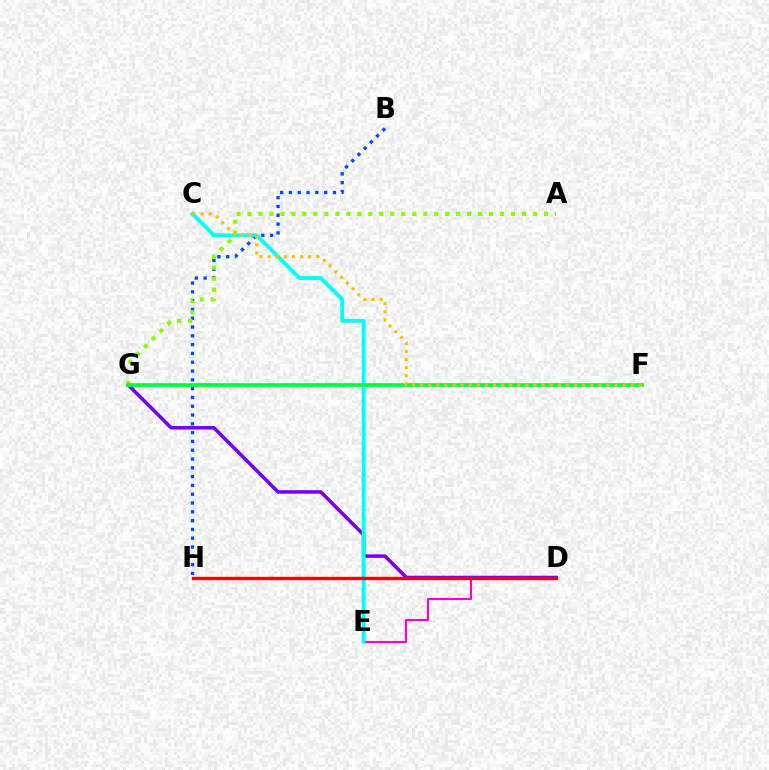{('D', 'E'): [{'color': '#ff00cf', 'line_style': 'solid', 'thickness': 1.52}], ('B', 'H'): [{'color': '#004bff', 'line_style': 'dotted', 'thickness': 2.39}], ('D', 'G'): [{'color': '#7200ff', 'line_style': 'solid', 'thickness': 2.53}], ('C', 'E'): [{'color': '#00fff6', 'line_style': 'solid', 'thickness': 2.77}], ('A', 'G'): [{'color': '#84ff00', 'line_style': 'dotted', 'thickness': 2.98}], ('D', 'H'): [{'color': '#ff0000', 'line_style': 'solid', 'thickness': 2.44}], ('F', 'G'): [{'color': '#00ff39', 'line_style': 'solid', 'thickness': 2.67}], ('C', 'F'): [{'color': '#ffbd00', 'line_style': 'dotted', 'thickness': 2.2}]}